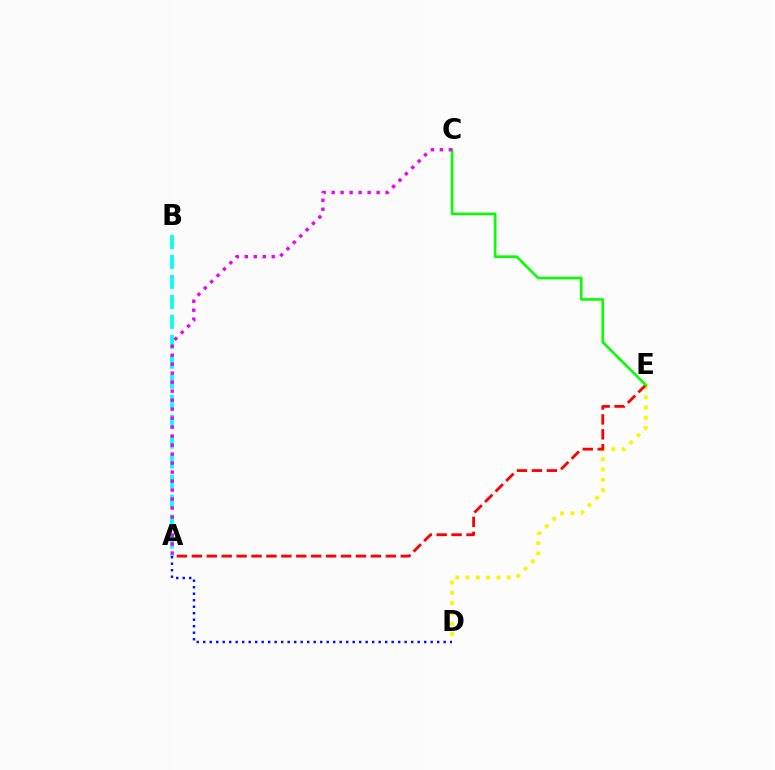{('A', 'B'): [{'color': '#00fff6', 'line_style': 'dashed', 'thickness': 2.71}], ('A', 'D'): [{'color': '#0010ff', 'line_style': 'dotted', 'thickness': 1.77}], ('D', 'E'): [{'color': '#fcf500', 'line_style': 'dotted', 'thickness': 2.79}], ('A', 'E'): [{'color': '#ff0000', 'line_style': 'dashed', 'thickness': 2.03}], ('C', 'E'): [{'color': '#08ff00', 'line_style': 'solid', 'thickness': 1.89}], ('A', 'C'): [{'color': '#ee00ff', 'line_style': 'dotted', 'thickness': 2.44}]}